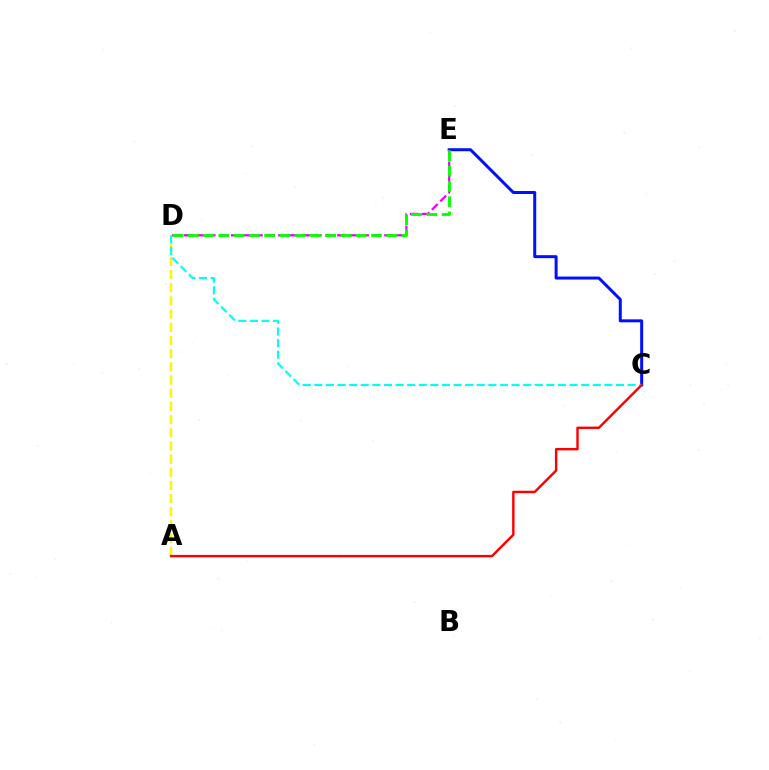{('C', 'E'): [{'color': '#0010ff', 'line_style': 'solid', 'thickness': 2.16}], ('A', 'D'): [{'color': '#fcf500', 'line_style': 'dashed', 'thickness': 1.79}], ('D', 'E'): [{'color': '#ee00ff', 'line_style': 'dashed', 'thickness': 1.6}, {'color': '#08ff00', 'line_style': 'dashed', 'thickness': 2.07}], ('C', 'D'): [{'color': '#00fff6', 'line_style': 'dashed', 'thickness': 1.58}], ('A', 'C'): [{'color': '#ff0000', 'line_style': 'solid', 'thickness': 1.73}]}